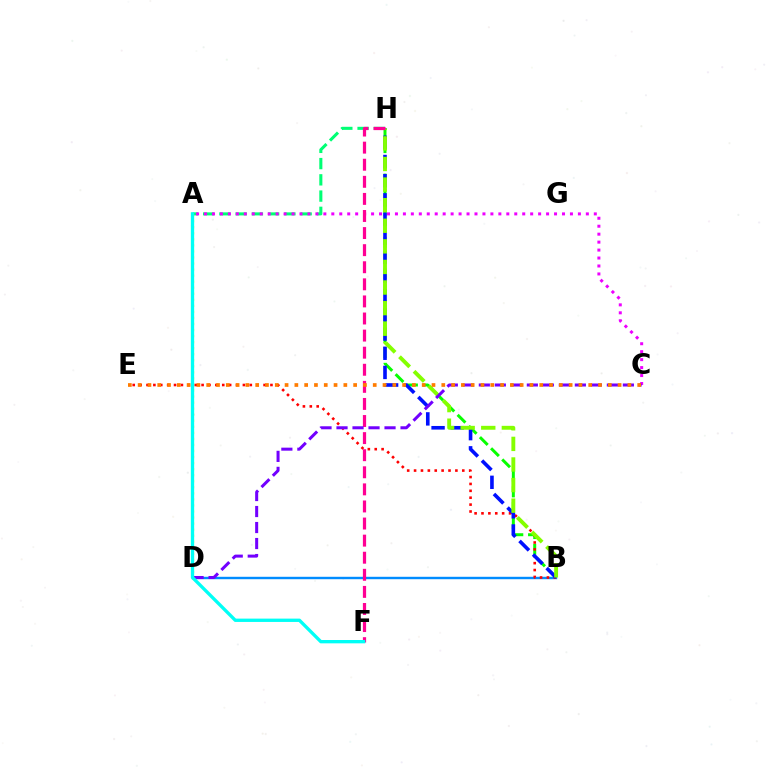{('A', 'H'): [{'color': '#00ff74', 'line_style': 'dashed', 'thickness': 2.21}], ('B', 'D'): [{'color': '#008cff', 'line_style': 'solid', 'thickness': 1.74}], ('B', 'H'): [{'color': '#08ff00', 'line_style': 'dashed', 'thickness': 2.14}, {'color': '#0010ff', 'line_style': 'dashed', 'thickness': 2.61}, {'color': '#84ff00', 'line_style': 'dashed', 'thickness': 2.8}], ('B', 'E'): [{'color': '#ff0000', 'line_style': 'dotted', 'thickness': 1.87}], ('A', 'C'): [{'color': '#ee00ff', 'line_style': 'dotted', 'thickness': 2.16}], ('A', 'D'): [{'color': '#fcf500', 'line_style': 'dotted', 'thickness': 1.64}], ('F', 'H'): [{'color': '#ff0094', 'line_style': 'dashed', 'thickness': 2.32}], ('C', 'D'): [{'color': '#7200ff', 'line_style': 'dashed', 'thickness': 2.17}], ('C', 'E'): [{'color': '#ff7c00', 'line_style': 'dotted', 'thickness': 2.66}], ('A', 'F'): [{'color': '#00fff6', 'line_style': 'solid', 'thickness': 2.4}]}